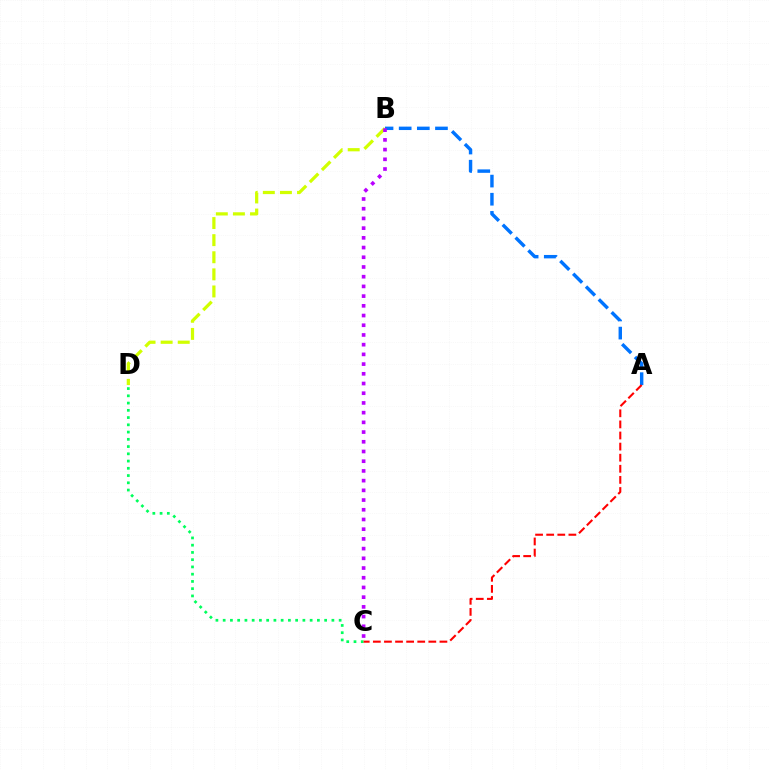{('C', 'D'): [{'color': '#00ff5c', 'line_style': 'dotted', 'thickness': 1.97}], ('A', 'B'): [{'color': '#0074ff', 'line_style': 'dashed', 'thickness': 2.46}], ('B', 'D'): [{'color': '#d1ff00', 'line_style': 'dashed', 'thickness': 2.32}], ('B', 'C'): [{'color': '#b900ff', 'line_style': 'dotted', 'thickness': 2.64}], ('A', 'C'): [{'color': '#ff0000', 'line_style': 'dashed', 'thickness': 1.51}]}